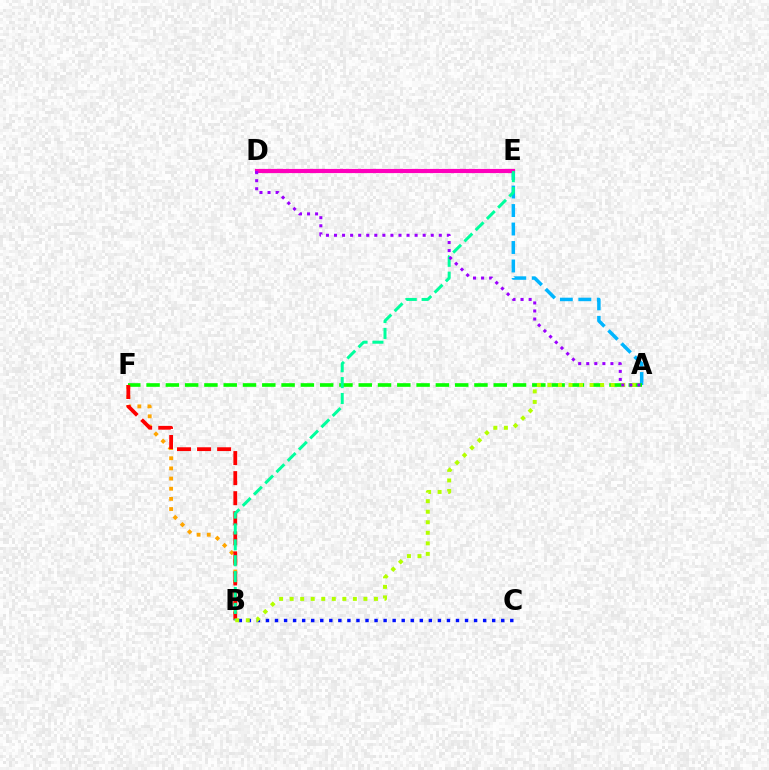{('B', 'C'): [{'color': '#0010ff', 'line_style': 'dotted', 'thickness': 2.46}], ('A', 'E'): [{'color': '#00b5ff', 'line_style': 'dashed', 'thickness': 2.51}], ('B', 'F'): [{'color': '#ffa500', 'line_style': 'dotted', 'thickness': 2.76}, {'color': '#ff0000', 'line_style': 'dashed', 'thickness': 2.73}], ('A', 'F'): [{'color': '#08ff00', 'line_style': 'dashed', 'thickness': 2.62}], ('D', 'E'): [{'color': '#ff00bd', 'line_style': 'solid', 'thickness': 2.99}], ('B', 'E'): [{'color': '#00ff9d', 'line_style': 'dashed', 'thickness': 2.16}], ('A', 'B'): [{'color': '#b3ff00', 'line_style': 'dotted', 'thickness': 2.86}], ('A', 'D'): [{'color': '#9b00ff', 'line_style': 'dotted', 'thickness': 2.19}]}